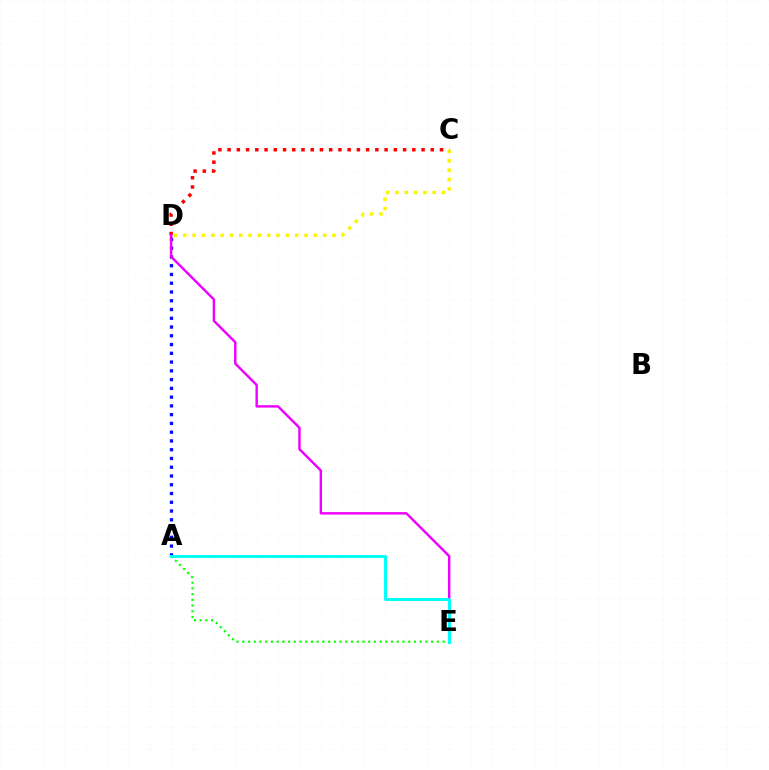{('C', 'D'): [{'color': '#fcf500', 'line_style': 'dotted', 'thickness': 2.53}, {'color': '#ff0000', 'line_style': 'dotted', 'thickness': 2.51}], ('A', 'D'): [{'color': '#0010ff', 'line_style': 'dotted', 'thickness': 2.38}], ('D', 'E'): [{'color': '#ee00ff', 'line_style': 'solid', 'thickness': 1.75}], ('A', 'E'): [{'color': '#08ff00', 'line_style': 'dotted', 'thickness': 1.55}, {'color': '#00fff6', 'line_style': 'solid', 'thickness': 2.13}]}